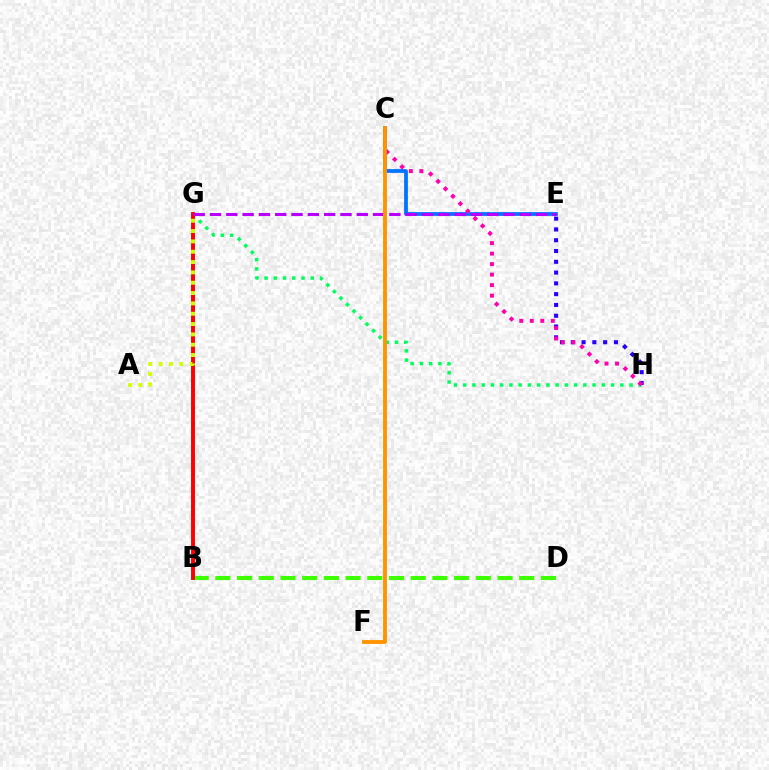{('B', 'D'): [{'color': '#3dff00', 'line_style': 'dashed', 'thickness': 2.95}], ('B', 'G'): [{'color': '#00fff6', 'line_style': 'dashed', 'thickness': 2.02}, {'color': '#ff0000', 'line_style': 'solid', 'thickness': 2.82}], ('G', 'H'): [{'color': '#00ff5c', 'line_style': 'dotted', 'thickness': 2.51}], ('C', 'E'): [{'color': '#0074ff', 'line_style': 'solid', 'thickness': 2.71}], ('E', 'H'): [{'color': '#2500ff', 'line_style': 'dotted', 'thickness': 2.93}], ('E', 'G'): [{'color': '#b900ff', 'line_style': 'dashed', 'thickness': 2.22}], ('C', 'H'): [{'color': '#ff00ac', 'line_style': 'dotted', 'thickness': 2.85}], ('A', 'G'): [{'color': '#d1ff00', 'line_style': 'dotted', 'thickness': 2.81}], ('C', 'F'): [{'color': '#ff9400', 'line_style': 'solid', 'thickness': 2.78}]}